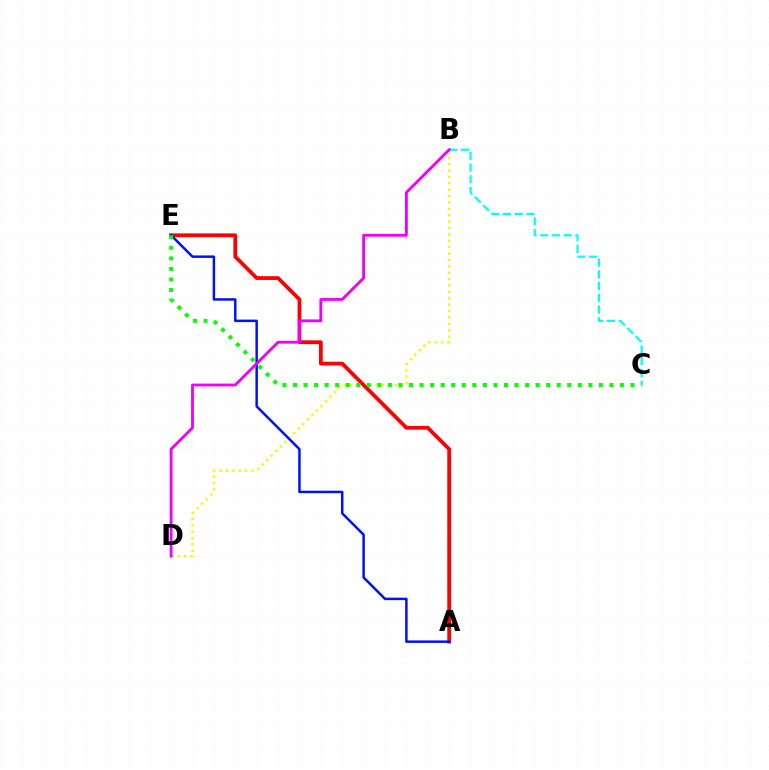{('B', 'D'): [{'color': '#fcf500', 'line_style': 'dotted', 'thickness': 1.73}, {'color': '#ee00ff', 'line_style': 'solid', 'thickness': 2.04}], ('A', 'E'): [{'color': '#ff0000', 'line_style': 'solid', 'thickness': 2.72}, {'color': '#0010ff', 'line_style': 'solid', 'thickness': 1.79}], ('B', 'C'): [{'color': '#00fff6', 'line_style': 'dashed', 'thickness': 1.59}], ('C', 'E'): [{'color': '#08ff00', 'line_style': 'dotted', 'thickness': 2.87}]}